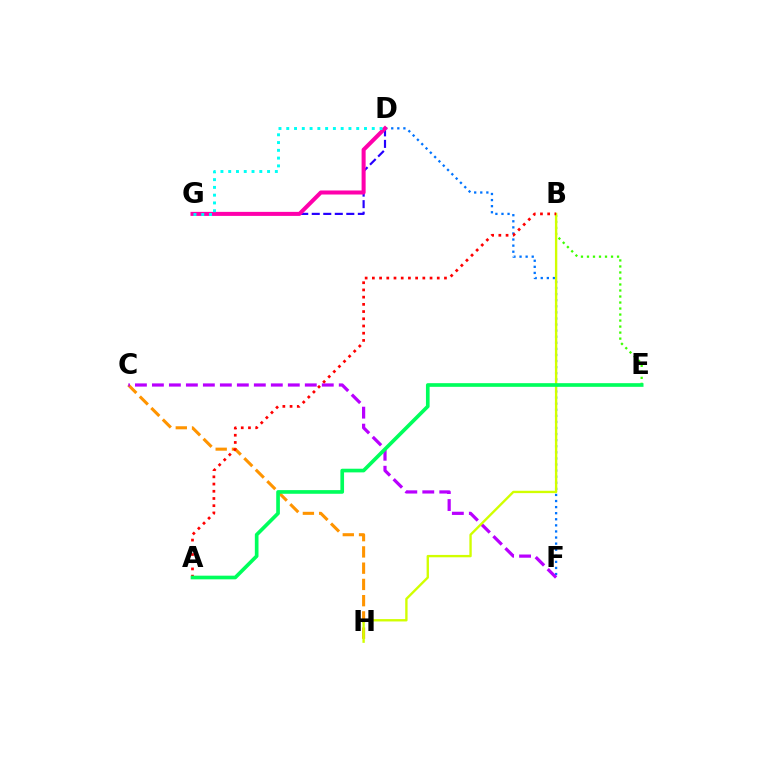{('B', 'E'): [{'color': '#3dff00', 'line_style': 'dotted', 'thickness': 1.63}], ('D', 'F'): [{'color': '#0074ff', 'line_style': 'dotted', 'thickness': 1.65}], ('C', 'H'): [{'color': '#ff9400', 'line_style': 'dashed', 'thickness': 2.21}], ('C', 'F'): [{'color': '#b900ff', 'line_style': 'dashed', 'thickness': 2.31}], ('B', 'H'): [{'color': '#d1ff00', 'line_style': 'solid', 'thickness': 1.7}], ('D', 'G'): [{'color': '#2500ff', 'line_style': 'dashed', 'thickness': 1.57}, {'color': '#ff00ac', 'line_style': 'solid', 'thickness': 2.9}, {'color': '#00fff6', 'line_style': 'dotted', 'thickness': 2.11}], ('A', 'B'): [{'color': '#ff0000', 'line_style': 'dotted', 'thickness': 1.96}], ('A', 'E'): [{'color': '#00ff5c', 'line_style': 'solid', 'thickness': 2.64}]}